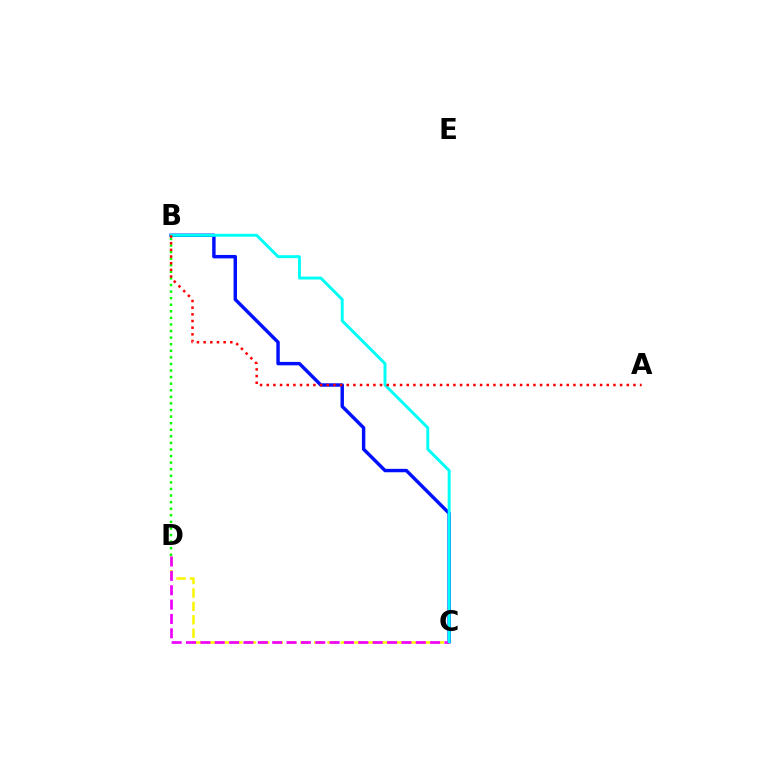{('B', 'C'): [{'color': '#0010ff', 'line_style': 'solid', 'thickness': 2.46}, {'color': '#00fff6', 'line_style': 'solid', 'thickness': 2.12}], ('B', 'D'): [{'color': '#08ff00', 'line_style': 'dotted', 'thickness': 1.79}], ('C', 'D'): [{'color': '#fcf500', 'line_style': 'dashed', 'thickness': 1.83}, {'color': '#ee00ff', 'line_style': 'dashed', 'thickness': 1.95}], ('A', 'B'): [{'color': '#ff0000', 'line_style': 'dotted', 'thickness': 1.81}]}